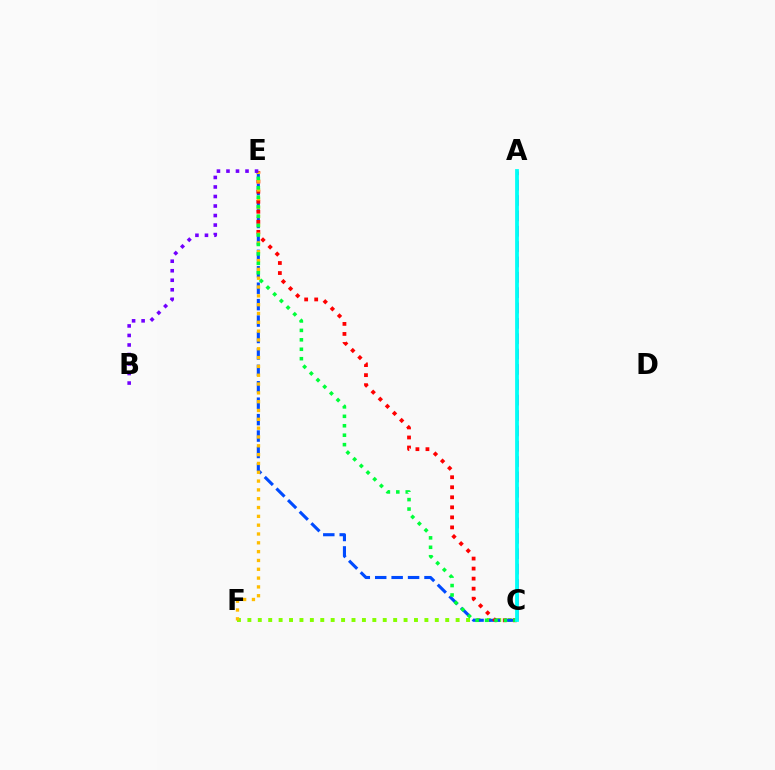{('A', 'C'): [{'color': '#ff00cf', 'line_style': 'dashed', 'thickness': 2.09}, {'color': '#00fff6', 'line_style': 'solid', 'thickness': 2.72}], ('C', 'F'): [{'color': '#84ff00', 'line_style': 'dotted', 'thickness': 2.83}], ('C', 'E'): [{'color': '#004bff', 'line_style': 'dashed', 'thickness': 2.23}, {'color': '#ff0000', 'line_style': 'dotted', 'thickness': 2.73}, {'color': '#00ff39', 'line_style': 'dotted', 'thickness': 2.57}], ('E', 'F'): [{'color': '#ffbd00', 'line_style': 'dotted', 'thickness': 2.4}], ('B', 'E'): [{'color': '#7200ff', 'line_style': 'dotted', 'thickness': 2.59}]}